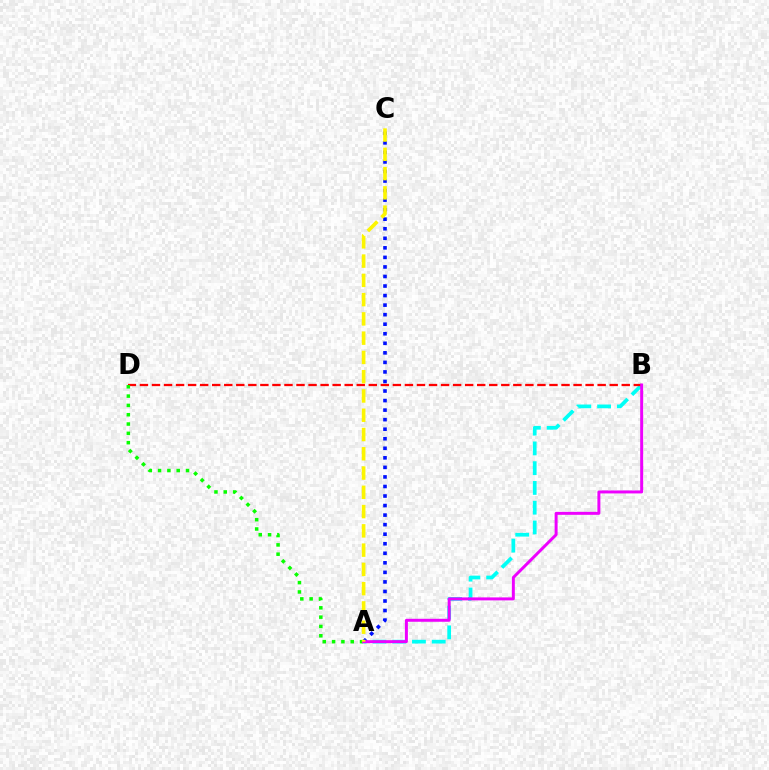{('A', 'B'): [{'color': '#00fff6', 'line_style': 'dashed', 'thickness': 2.69}, {'color': '#ee00ff', 'line_style': 'solid', 'thickness': 2.14}], ('B', 'D'): [{'color': '#ff0000', 'line_style': 'dashed', 'thickness': 1.64}], ('A', 'D'): [{'color': '#08ff00', 'line_style': 'dotted', 'thickness': 2.53}], ('A', 'C'): [{'color': '#0010ff', 'line_style': 'dotted', 'thickness': 2.59}, {'color': '#fcf500', 'line_style': 'dashed', 'thickness': 2.62}]}